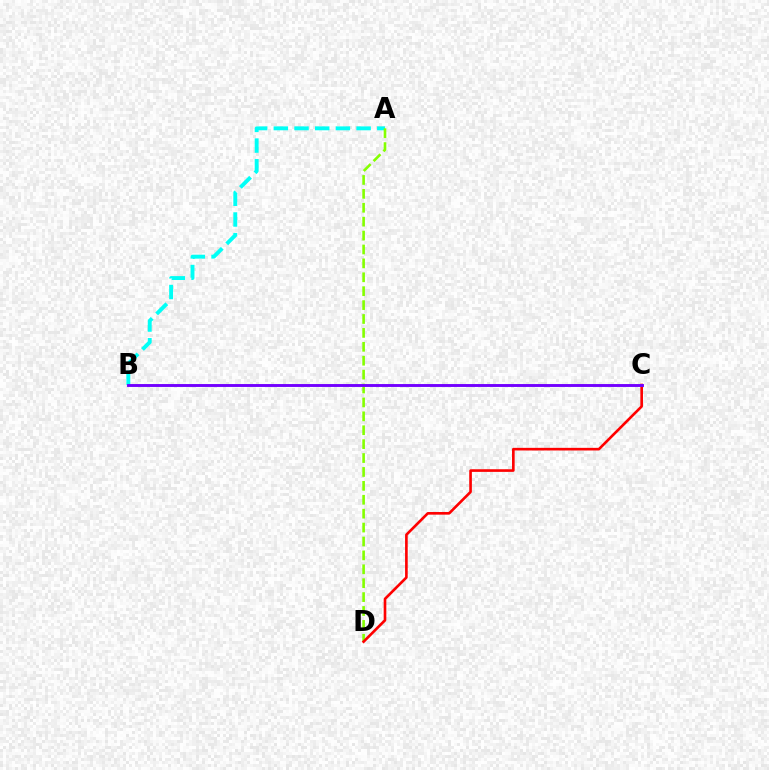{('A', 'B'): [{'color': '#00fff6', 'line_style': 'dashed', 'thickness': 2.81}], ('A', 'D'): [{'color': '#84ff00', 'line_style': 'dashed', 'thickness': 1.89}], ('C', 'D'): [{'color': '#ff0000', 'line_style': 'solid', 'thickness': 1.9}], ('B', 'C'): [{'color': '#7200ff', 'line_style': 'solid', 'thickness': 2.09}]}